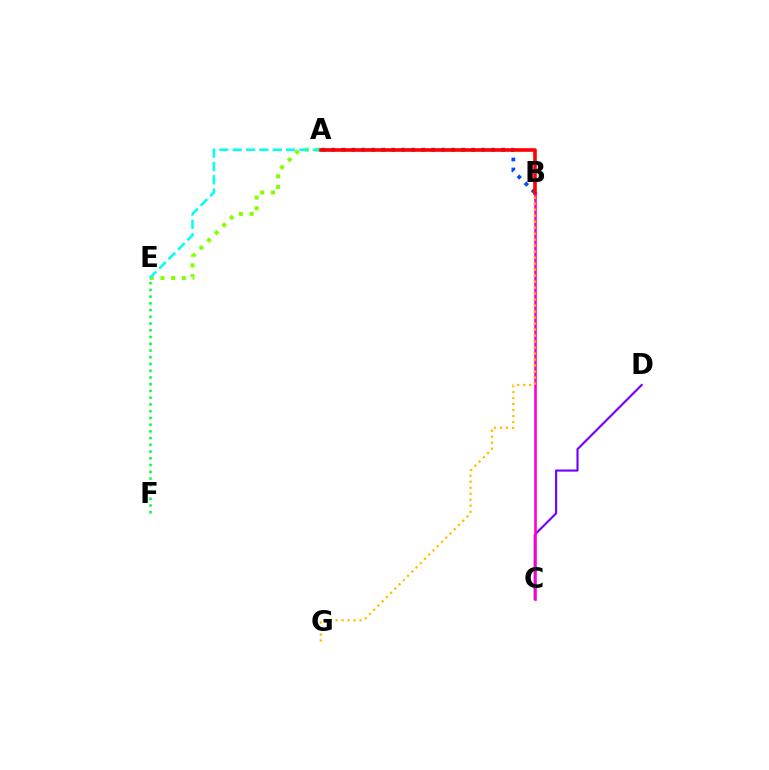{('A', 'E'): [{'color': '#84ff00', 'line_style': 'dotted', 'thickness': 2.9}, {'color': '#00fff6', 'line_style': 'dashed', 'thickness': 1.81}], ('A', 'B'): [{'color': '#004bff', 'line_style': 'dotted', 'thickness': 2.71}, {'color': '#ff0000', 'line_style': 'solid', 'thickness': 2.6}], ('C', 'D'): [{'color': '#7200ff', 'line_style': 'solid', 'thickness': 1.53}], ('E', 'F'): [{'color': '#00ff39', 'line_style': 'dotted', 'thickness': 1.83}], ('B', 'C'): [{'color': '#ff00cf', 'line_style': 'solid', 'thickness': 1.89}], ('B', 'G'): [{'color': '#ffbd00', 'line_style': 'dotted', 'thickness': 1.63}]}